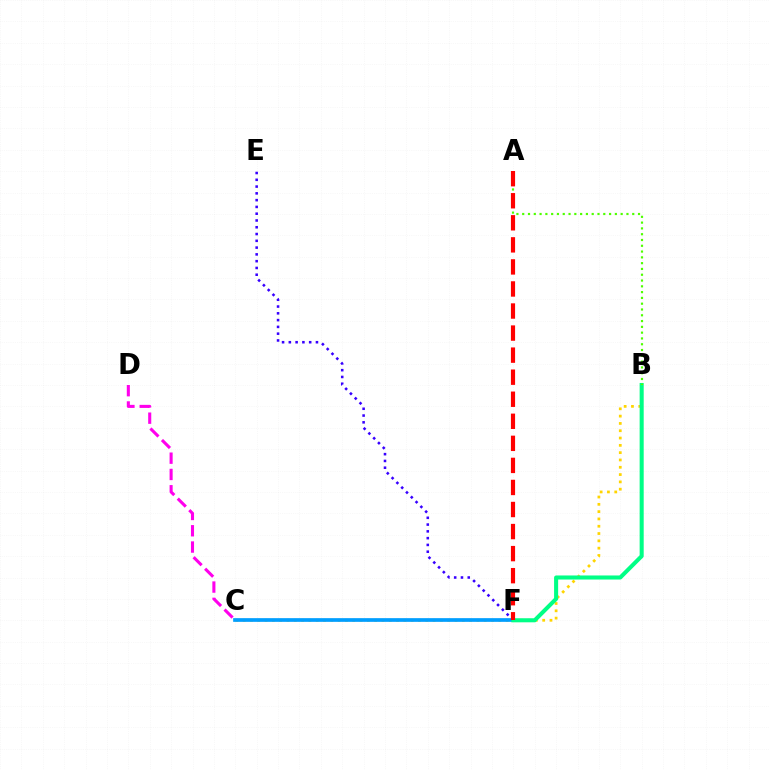{('B', 'C'): [{'color': '#ffd500', 'line_style': 'dotted', 'thickness': 1.98}], ('C', 'F'): [{'color': '#009eff', 'line_style': 'solid', 'thickness': 2.66}], ('E', 'F'): [{'color': '#3700ff', 'line_style': 'dotted', 'thickness': 1.84}], ('B', 'F'): [{'color': '#00ff86', 'line_style': 'solid', 'thickness': 2.92}], ('A', 'B'): [{'color': '#4fff00', 'line_style': 'dotted', 'thickness': 1.57}], ('C', 'D'): [{'color': '#ff00ed', 'line_style': 'dashed', 'thickness': 2.21}], ('A', 'F'): [{'color': '#ff0000', 'line_style': 'dashed', 'thickness': 3.0}]}